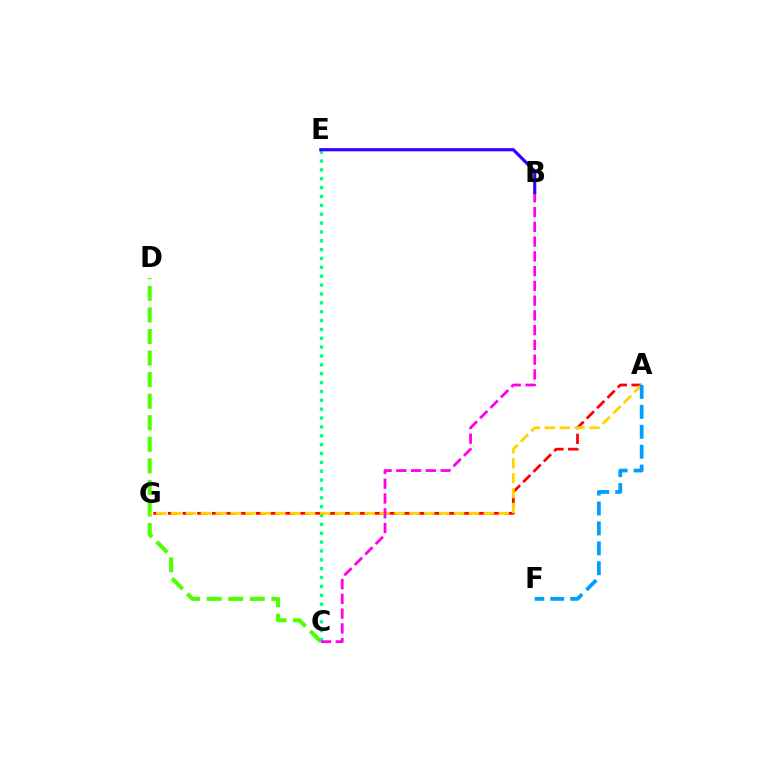{('C', 'D'): [{'color': '#4fff00', 'line_style': 'dashed', 'thickness': 2.93}], ('C', 'E'): [{'color': '#00ff86', 'line_style': 'dotted', 'thickness': 2.41}], ('A', 'G'): [{'color': '#ff0000', 'line_style': 'dashed', 'thickness': 1.99}, {'color': '#ffd500', 'line_style': 'dashed', 'thickness': 2.02}], ('A', 'F'): [{'color': '#009eff', 'line_style': 'dashed', 'thickness': 2.71}], ('B', 'C'): [{'color': '#ff00ed', 'line_style': 'dashed', 'thickness': 2.01}], ('B', 'E'): [{'color': '#3700ff', 'line_style': 'solid', 'thickness': 2.29}]}